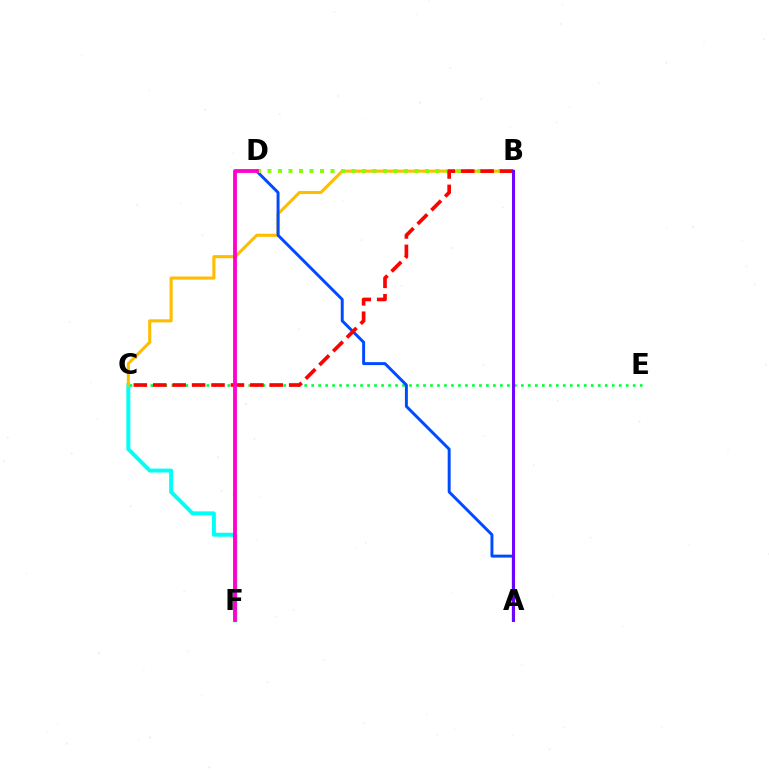{('C', 'F'): [{'color': '#00fff6', 'line_style': 'solid', 'thickness': 2.84}], ('C', 'E'): [{'color': '#00ff39', 'line_style': 'dotted', 'thickness': 1.9}], ('B', 'C'): [{'color': '#ffbd00', 'line_style': 'solid', 'thickness': 2.22}, {'color': '#ff0000', 'line_style': 'dashed', 'thickness': 2.64}], ('A', 'D'): [{'color': '#004bff', 'line_style': 'solid', 'thickness': 2.13}], ('B', 'D'): [{'color': '#84ff00', 'line_style': 'dotted', 'thickness': 2.85}], ('D', 'F'): [{'color': '#ff00cf', 'line_style': 'solid', 'thickness': 2.74}], ('A', 'B'): [{'color': '#7200ff', 'line_style': 'solid', 'thickness': 2.12}]}